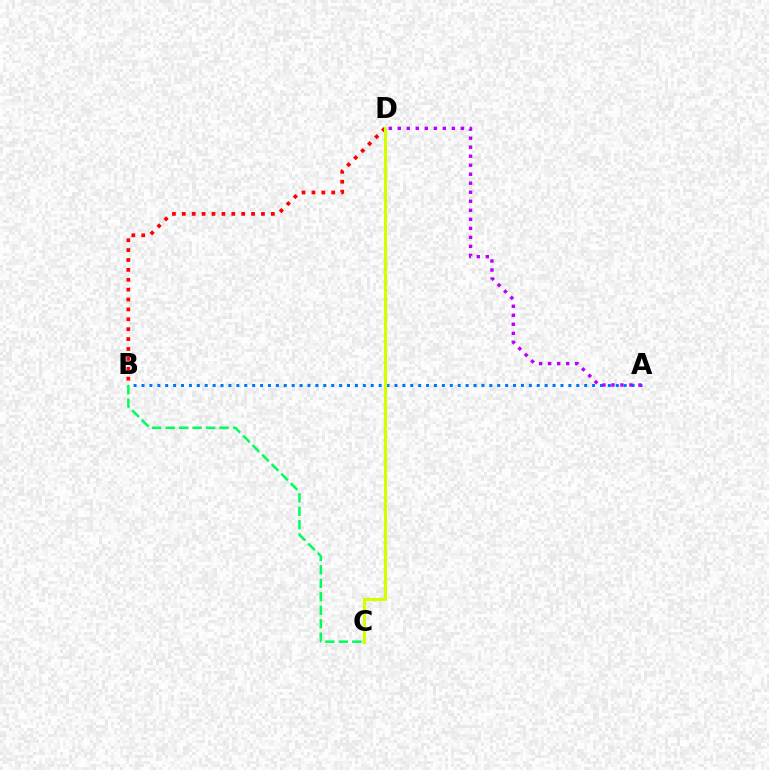{('B', 'D'): [{'color': '#ff0000', 'line_style': 'dotted', 'thickness': 2.69}], ('A', 'B'): [{'color': '#0074ff', 'line_style': 'dotted', 'thickness': 2.15}], ('C', 'D'): [{'color': '#d1ff00', 'line_style': 'solid', 'thickness': 2.27}], ('A', 'D'): [{'color': '#b900ff', 'line_style': 'dotted', 'thickness': 2.45}], ('B', 'C'): [{'color': '#00ff5c', 'line_style': 'dashed', 'thickness': 1.83}]}